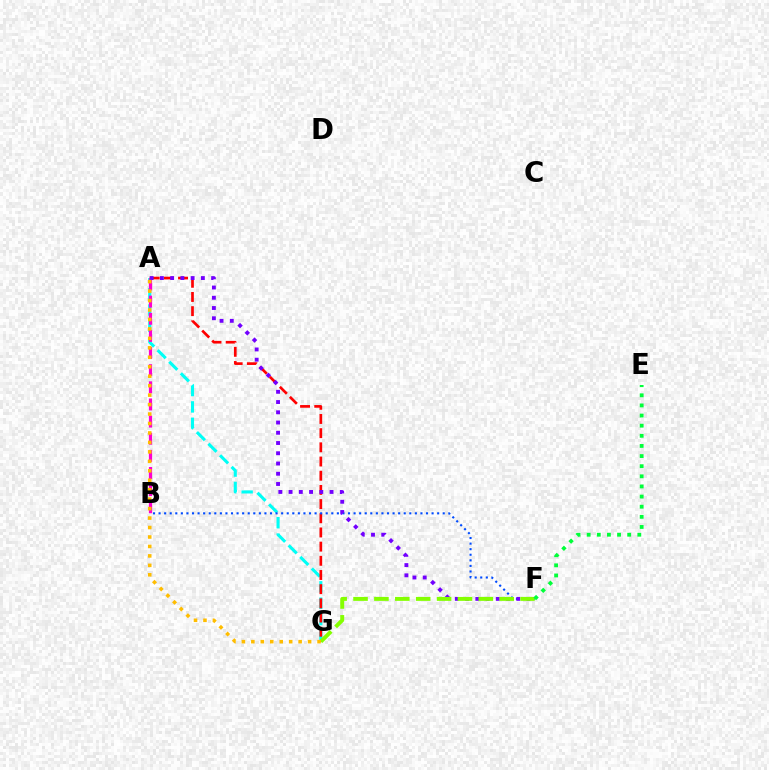{('A', 'G'): [{'color': '#00fff6', 'line_style': 'dashed', 'thickness': 2.22}, {'color': '#ff0000', 'line_style': 'dashed', 'thickness': 1.93}, {'color': '#ffbd00', 'line_style': 'dotted', 'thickness': 2.57}], ('B', 'F'): [{'color': '#004bff', 'line_style': 'dotted', 'thickness': 1.51}], ('A', 'B'): [{'color': '#ff00cf', 'line_style': 'dashed', 'thickness': 2.33}], ('A', 'F'): [{'color': '#7200ff', 'line_style': 'dotted', 'thickness': 2.78}], ('F', 'G'): [{'color': '#84ff00', 'line_style': 'dashed', 'thickness': 2.84}], ('E', 'F'): [{'color': '#00ff39', 'line_style': 'dotted', 'thickness': 2.75}]}